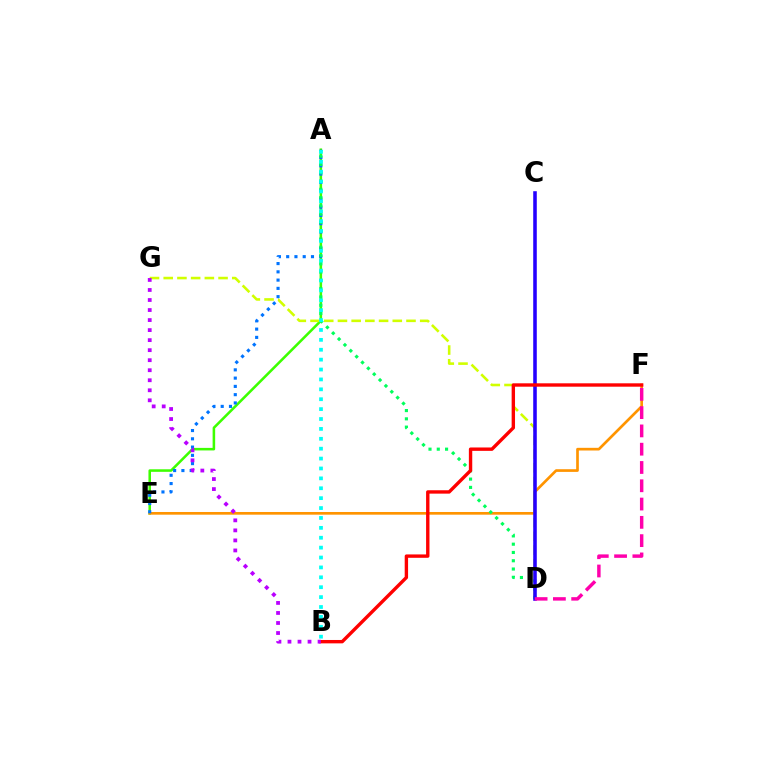{('A', 'E'): [{'color': '#3dff00', 'line_style': 'solid', 'thickness': 1.84}, {'color': '#0074ff', 'line_style': 'dotted', 'thickness': 2.25}], ('E', 'F'): [{'color': '#ff9400', 'line_style': 'solid', 'thickness': 1.93}], ('D', 'G'): [{'color': '#d1ff00', 'line_style': 'dashed', 'thickness': 1.86}], ('A', 'D'): [{'color': '#00ff5c', 'line_style': 'dotted', 'thickness': 2.25}], ('A', 'B'): [{'color': '#00fff6', 'line_style': 'dotted', 'thickness': 2.69}], ('C', 'D'): [{'color': '#2500ff', 'line_style': 'solid', 'thickness': 2.57}], ('D', 'F'): [{'color': '#ff00ac', 'line_style': 'dashed', 'thickness': 2.48}], ('B', 'F'): [{'color': '#ff0000', 'line_style': 'solid', 'thickness': 2.43}], ('B', 'G'): [{'color': '#b900ff', 'line_style': 'dotted', 'thickness': 2.73}]}